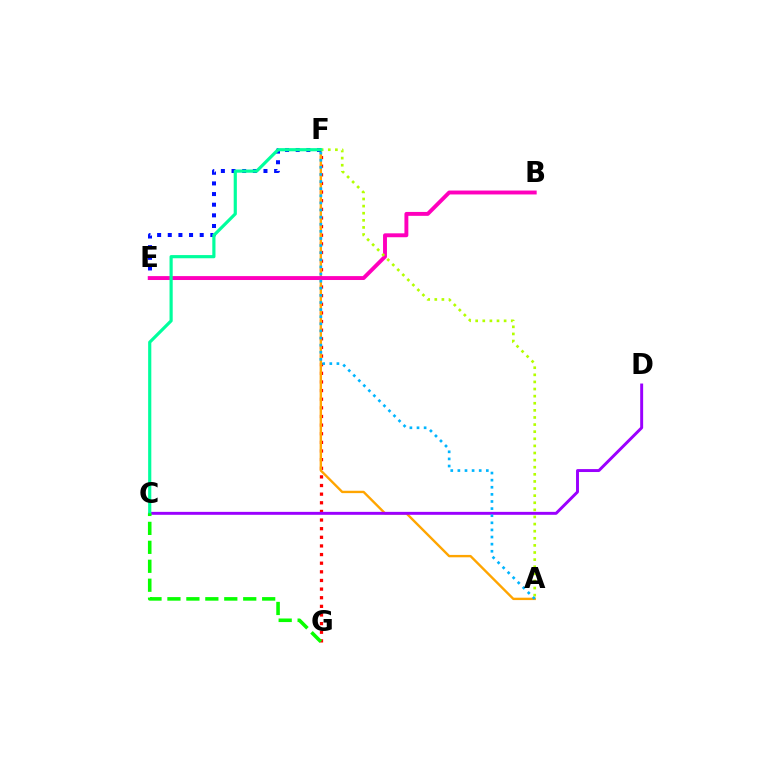{('F', 'G'): [{'color': '#ff0000', 'line_style': 'dotted', 'thickness': 2.34}], ('A', 'F'): [{'color': '#ffa500', 'line_style': 'solid', 'thickness': 1.71}, {'color': '#b3ff00', 'line_style': 'dotted', 'thickness': 1.93}, {'color': '#00b5ff', 'line_style': 'dotted', 'thickness': 1.93}], ('E', 'F'): [{'color': '#0010ff', 'line_style': 'dotted', 'thickness': 2.89}], ('C', 'D'): [{'color': '#9b00ff', 'line_style': 'solid', 'thickness': 2.12}], ('B', 'E'): [{'color': '#ff00bd', 'line_style': 'solid', 'thickness': 2.81}], ('C', 'F'): [{'color': '#00ff9d', 'line_style': 'solid', 'thickness': 2.29}], ('C', 'G'): [{'color': '#08ff00', 'line_style': 'dashed', 'thickness': 2.57}]}